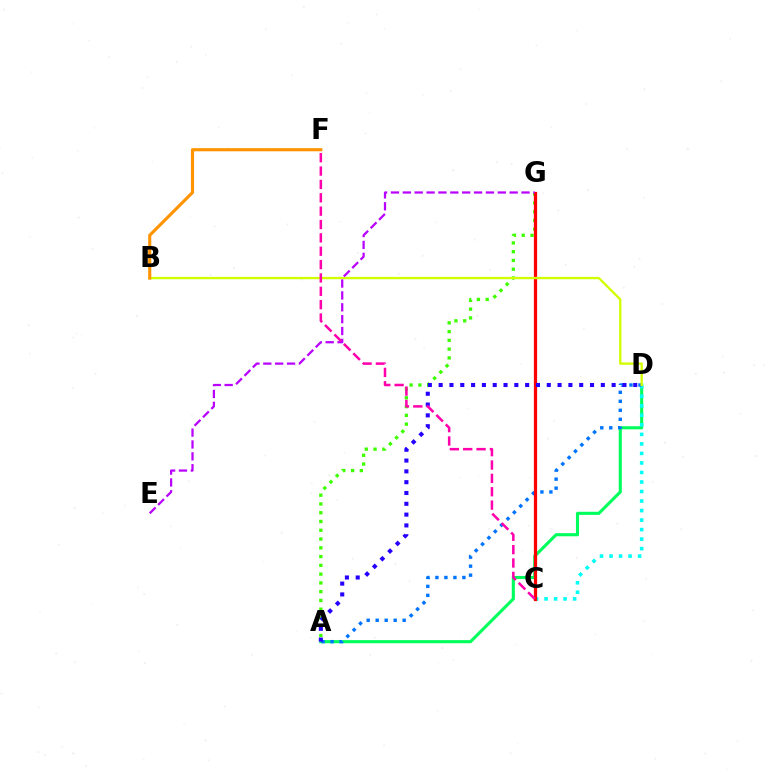{('A', 'D'): [{'color': '#00ff5c', 'line_style': 'solid', 'thickness': 2.23}, {'color': '#0074ff', 'line_style': 'dotted', 'thickness': 2.44}, {'color': '#2500ff', 'line_style': 'dotted', 'thickness': 2.94}], ('A', 'G'): [{'color': '#3dff00', 'line_style': 'dotted', 'thickness': 2.38}], ('C', 'D'): [{'color': '#00fff6', 'line_style': 'dotted', 'thickness': 2.59}], ('C', 'G'): [{'color': '#ff0000', 'line_style': 'solid', 'thickness': 2.33}], ('B', 'D'): [{'color': '#d1ff00', 'line_style': 'solid', 'thickness': 1.68}], ('E', 'G'): [{'color': '#b900ff', 'line_style': 'dashed', 'thickness': 1.61}], ('B', 'F'): [{'color': '#ff9400', 'line_style': 'solid', 'thickness': 2.25}], ('C', 'F'): [{'color': '#ff00ac', 'line_style': 'dashed', 'thickness': 1.81}]}